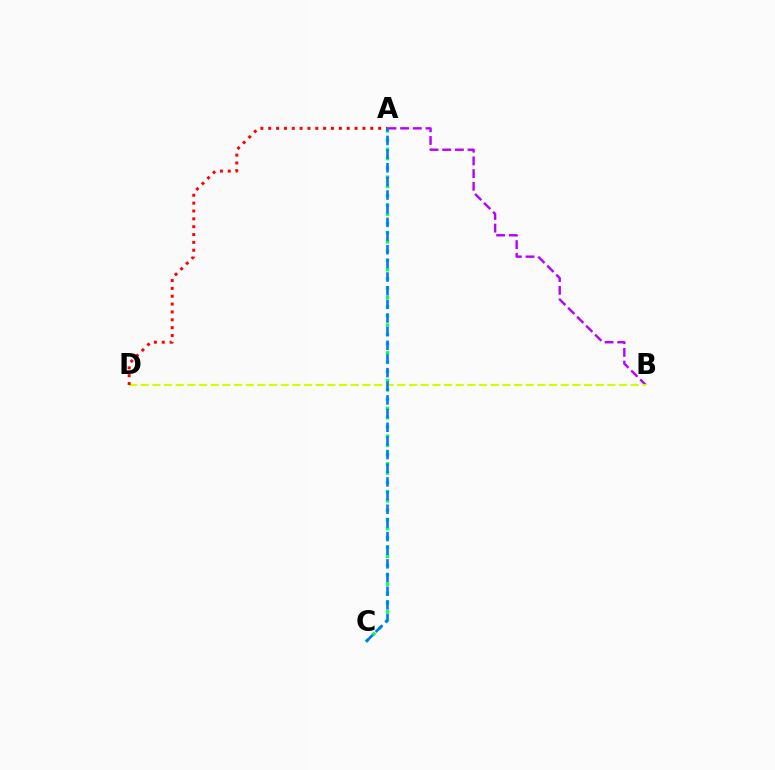{('A', 'B'): [{'color': '#b900ff', 'line_style': 'dashed', 'thickness': 1.72}], ('A', 'C'): [{'color': '#00ff5c', 'line_style': 'dotted', 'thickness': 2.51}, {'color': '#0074ff', 'line_style': 'dashed', 'thickness': 1.86}], ('B', 'D'): [{'color': '#d1ff00', 'line_style': 'dashed', 'thickness': 1.58}], ('A', 'D'): [{'color': '#ff0000', 'line_style': 'dotted', 'thickness': 2.13}]}